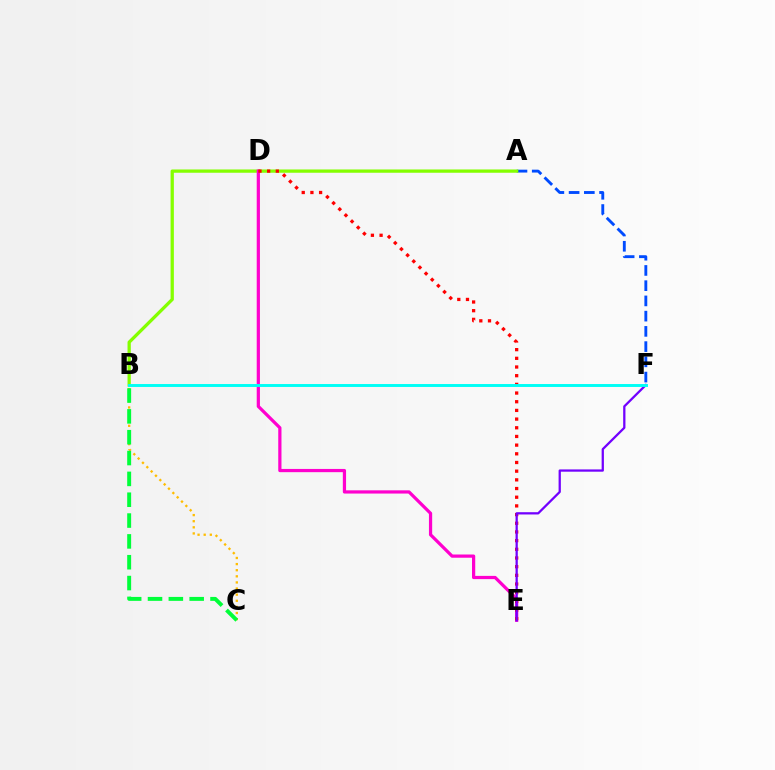{('A', 'F'): [{'color': '#004bff', 'line_style': 'dashed', 'thickness': 2.07}], ('A', 'B'): [{'color': '#84ff00', 'line_style': 'solid', 'thickness': 2.36}], ('B', 'C'): [{'color': '#ffbd00', 'line_style': 'dotted', 'thickness': 1.66}, {'color': '#00ff39', 'line_style': 'dashed', 'thickness': 2.83}], ('D', 'E'): [{'color': '#ff00cf', 'line_style': 'solid', 'thickness': 2.32}, {'color': '#ff0000', 'line_style': 'dotted', 'thickness': 2.36}], ('E', 'F'): [{'color': '#7200ff', 'line_style': 'solid', 'thickness': 1.63}], ('B', 'F'): [{'color': '#00fff6', 'line_style': 'solid', 'thickness': 2.11}]}